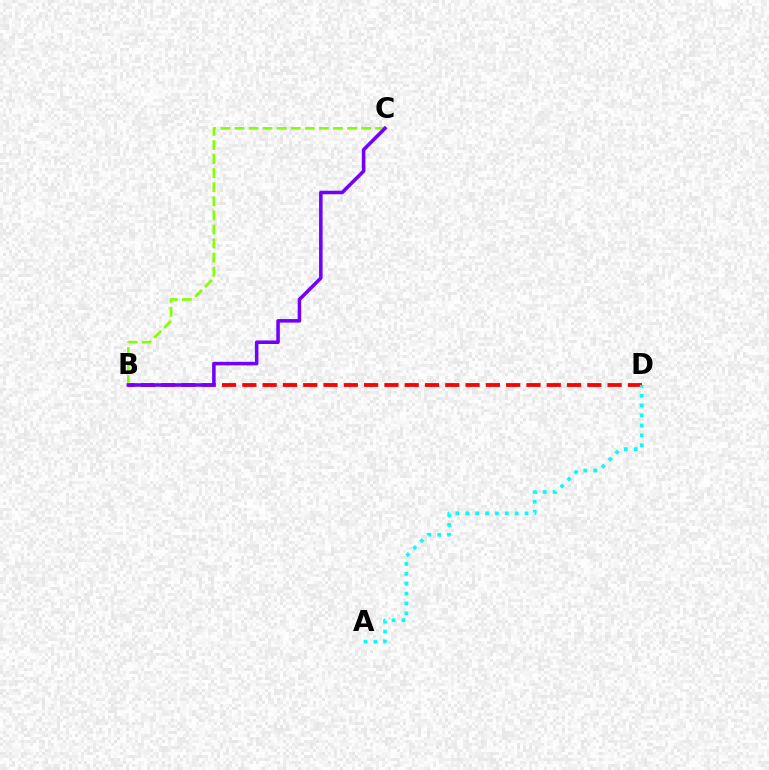{('B', 'D'): [{'color': '#ff0000', 'line_style': 'dashed', 'thickness': 2.76}], ('B', 'C'): [{'color': '#84ff00', 'line_style': 'dashed', 'thickness': 1.91}, {'color': '#7200ff', 'line_style': 'solid', 'thickness': 2.55}], ('A', 'D'): [{'color': '#00fff6', 'line_style': 'dotted', 'thickness': 2.69}]}